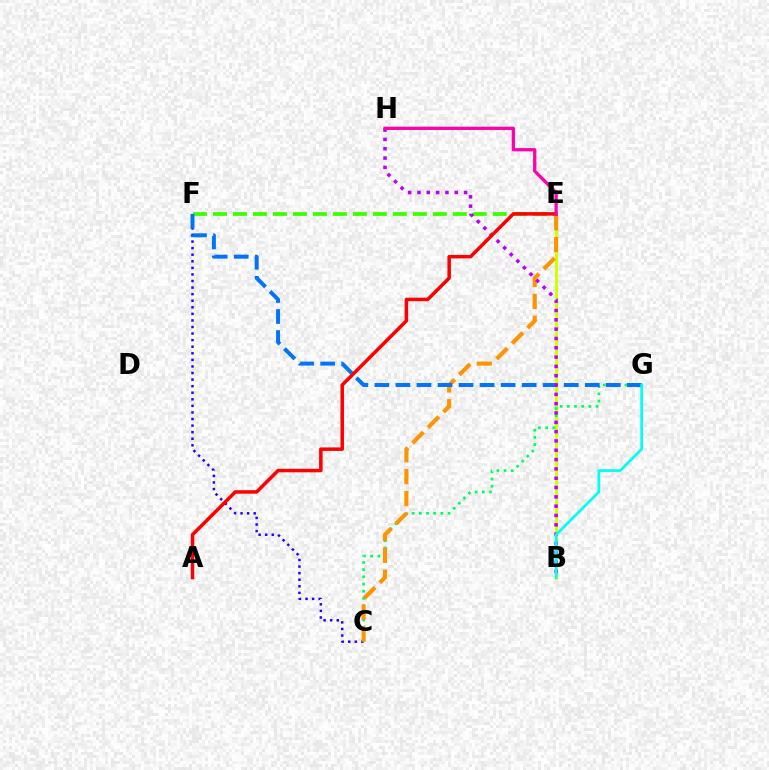{('E', 'F'): [{'color': '#3dff00', 'line_style': 'dashed', 'thickness': 2.71}], ('B', 'E'): [{'color': '#d1ff00', 'line_style': 'solid', 'thickness': 2.13}], ('C', 'F'): [{'color': '#2500ff', 'line_style': 'dotted', 'thickness': 1.79}], ('C', 'G'): [{'color': '#00ff5c', 'line_style': 'dotted', 'thickness': 1.95}], ('C', 'E'): [{'color': '#ff9400', 'line_style': 'dashed', 'thickness': 2.97}], ('F', 'G'): [{'color': '#0074ff', 'line_style': 'dashed', 'thickness': 2.86}], ('B', 'H'): [{'color': '#b900ff', 'line_style': 'dotted', 'thickness': 2.53}], ('B', 'G'): [{'color': '#00fff6', 'line_style': 'solid', 'thickness': 1.97}], ('A', 'E'): [{'color': '#ff0000', 'line_style': 'solid', 'thickness': 2.53}], ('E', 'H'): [{'color': '#ff00ac', 'line_style': 'solid', 'thickness': 2.36}]}